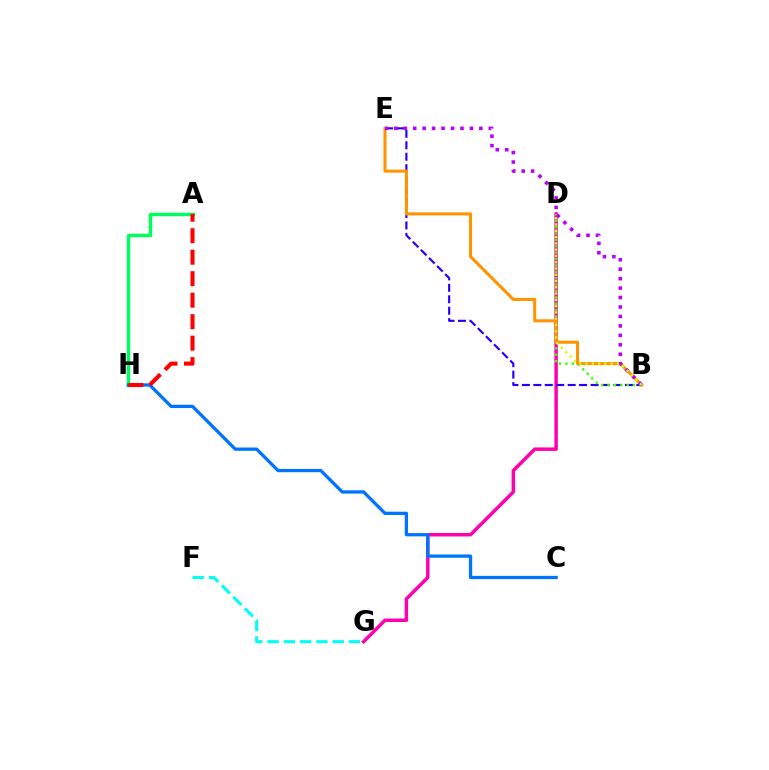{('D', 'G'): [{'color': '#ff00ac', 'line_style': 'solid', 'thickness': 2.49}], ('F', 'G'): [{'color': '#00fff6', 'line_style': 'dashed', 'thickness': 2.21}], ('B', 'E'): [{'color': '#2500ff', 'line_style': 'dashed', 'thickness': 1.56}, {'color': '#ff9400', 'line_style': 'solid', 'thickness': 2.19}, {'color': '#b900ff', 'line_style': 'dotted', 'thickness': 2.57}], ('A', 'H'): [{'color': '#00ff5c', 'line_style': 'solid', 'thickness': 2.48}, {'color': '#ff0000', 'line_style': 'dashed', 'thickness': 2.92}], ('B', 'D'): [{'color': '#3dff00', 'line_style': 'dotted', 'thickness': 1.73}, {'color': '#d1ff00', 'line_style': 'dotted', 'thickness': 1.71}], ('C', 'H'): [{'color': '#0074ff', 'line_style': 'solid', 'thickness': 2.36}]}